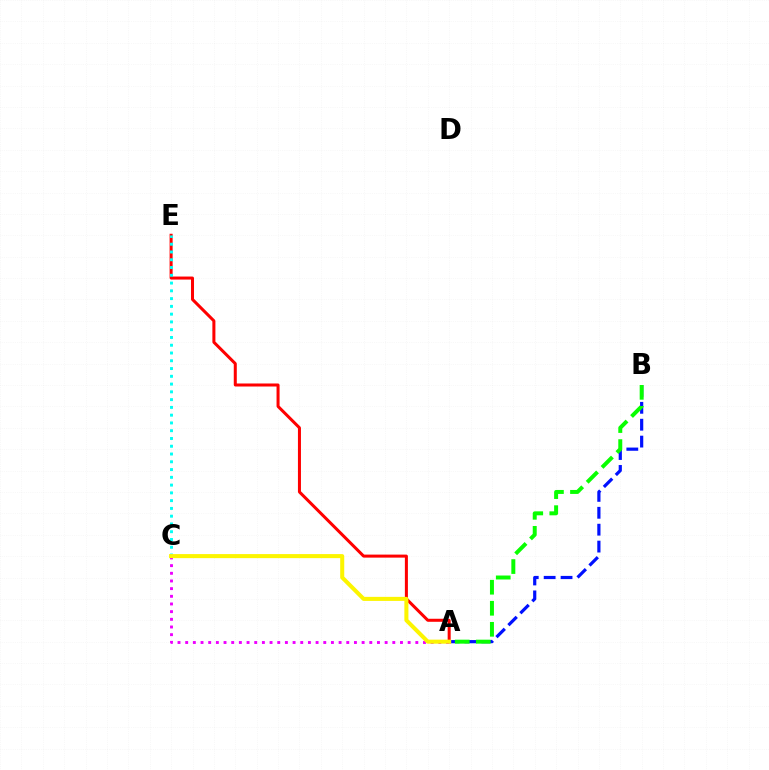{('A', 'E'): [{'color': '#ff0000', 'line_style': 'solid', 'thickness': 2.18}], ('A', 'B'): [{'color': '#0010ff', 'line_style': 'dashed', 'thickness': 2.3}, {'color': '#08ff00', 'line_style': 'dashed', 'thickness': 2.86}], ('C', 'E'): [{'color': '#00fff6', 'line_style': 'dotted', 'thickness': 2.11}], ('A', 'C'): [{'color': '#ee00ff', 'line_style': 'dotted', 'thickness': 2.08}, {'color': '#fcf500', 'line_style': 'solid', 'thickness': 2.91}]}